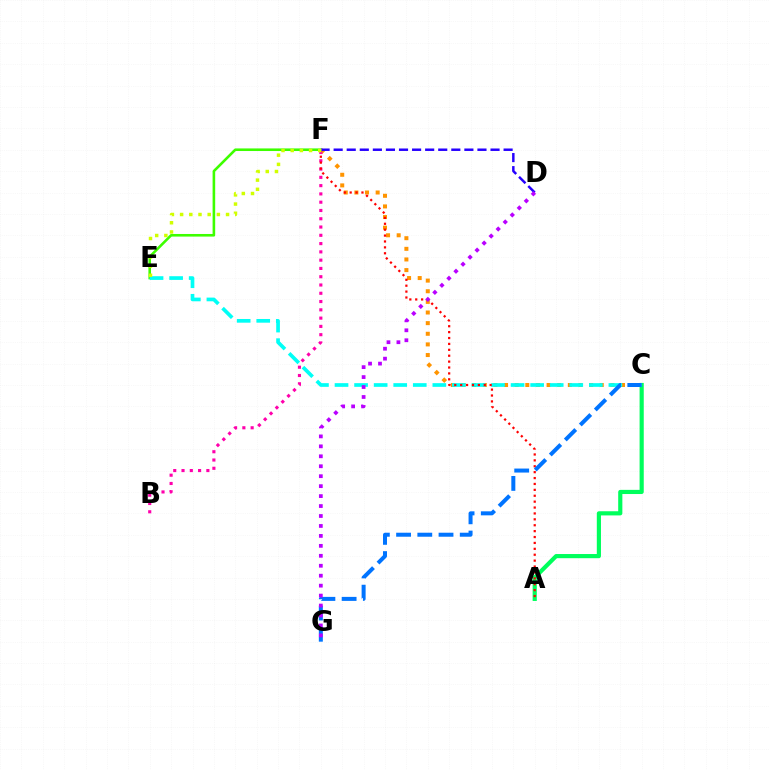{('E', 'F'): [{'color': '#3dff00', 'line_style': 'solid', 'thickness': 1.87}, {'color': '#d1ff00', 'line_style': 'dotted', 'thickness': 2.5}], ('A', 'C'): [{'color': '#00ff5c', 'line_style': 'solid', 'thickness': 3.0}], ('C', 'F'): [{'color': '#ff9400', 'line_style': 'dotted', 'thickness': 2.89}], ('B', 'F'): [{'color': '#ff00ac', 'line_style': 'dotted', 'thickness': 2.25}], ('C', 'E'): [{'color': '#00fff6', 'line_style': 'dashed', 'thickness': 2.66}], ('A', 'F'): [{'color': '#ff0000', 'line_style': 'dotted', 'thickness': 1.6}], ('D', 'F'): [{'color': '#2500ff', 'line_style': 'dashed', 'thickness': 1.78}], ('C', 'G'): [{'color': '#0074ff', 'line_style': 'dashed', 'thickness': 2.88}], ('D', 'G'): [{'color': '#b900ff', 'line_style': 'dotted', 'thickness': 2.7}]}